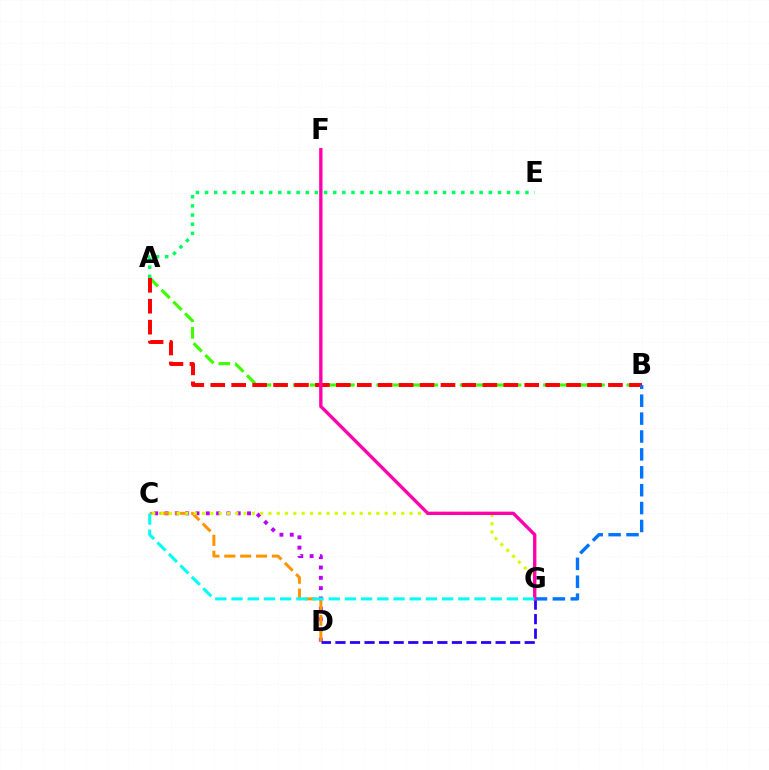{('C', 'D'): [{'color': '#b900ff', 'line_style': 'dotted', 'thickness': 2.8}, {'color': '#ff9400', 'line_style': 'dashed', 'thickness': 2.15}], ('A', 'B'): [{'color': '#3dff00', 'line_style': 'dashed', 'thickness': 2.27}, {'color': '#ff0000', 'line_style': 'dashed', 'thickness': 2.84}], ('D', 'G'): [{'color': '#2500ff', 'line_style': 'dashed', 'thickness': 1.98}], ('C', 'G'): [{'color': '#d1ff00', 'line_style': 'dotted', 'thickness': 2.26}, {'color': '#00fff6', 'line_style': 'dashed', 'thickness': 2.2}], ('A', 'E'): [{'color': '#00ff5c', 'line_style': 'dotted', 'thickness': 2.49}], ('B', 'G'): [{'color': '#0074ff', 'line_style': 'dashed', 'thickness': 2.43}], ('F', 'G'): [{'color': '#ff00ac', 'line_style': 'solid', 'thickness': 2.41}]}